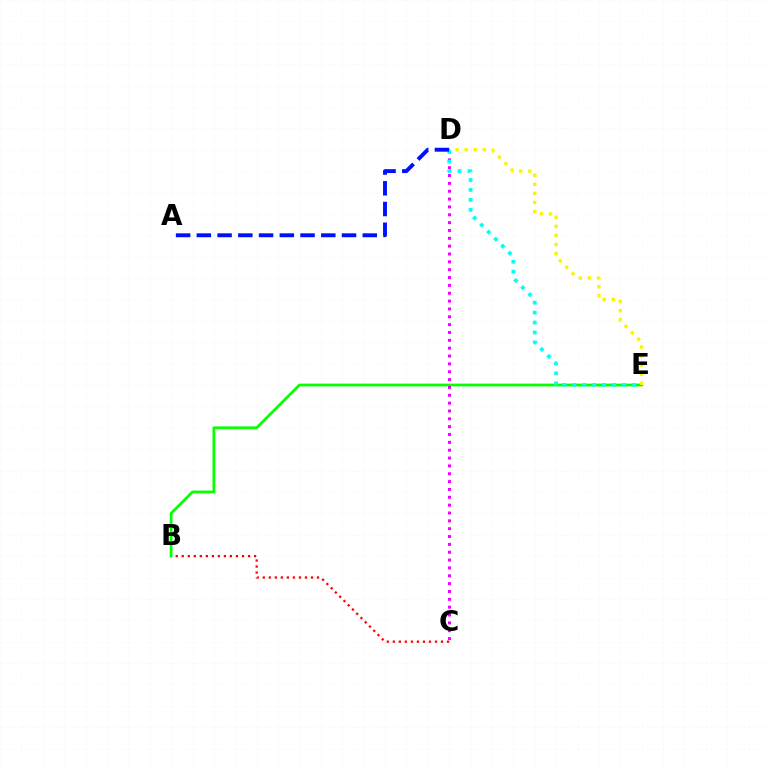{('B', 'C'): [{'color': '#ff0000', 'line_style': 'dotted', 'thickness': 1.64}], ('B', 'E'): [{'color': '#08ff00', 'line_style': 'solid', 'thickness': 1.99}], ('C', 'D'): [{'color': '#ee00ff', 'line_style': 'dotted', 'thickness': 2.13}], ('D', 'E'): [{'color': '#00fff6', 'line_style': 'dotted', 'thickness': 2.7}, {'color': '#fcf500', 'line_style': 'dotted', 'thickness': 2.46}], ('A', 'D'): [{'color': '#0010ff', 'line_style': 'dashed', 'thickness': 2.82}]}